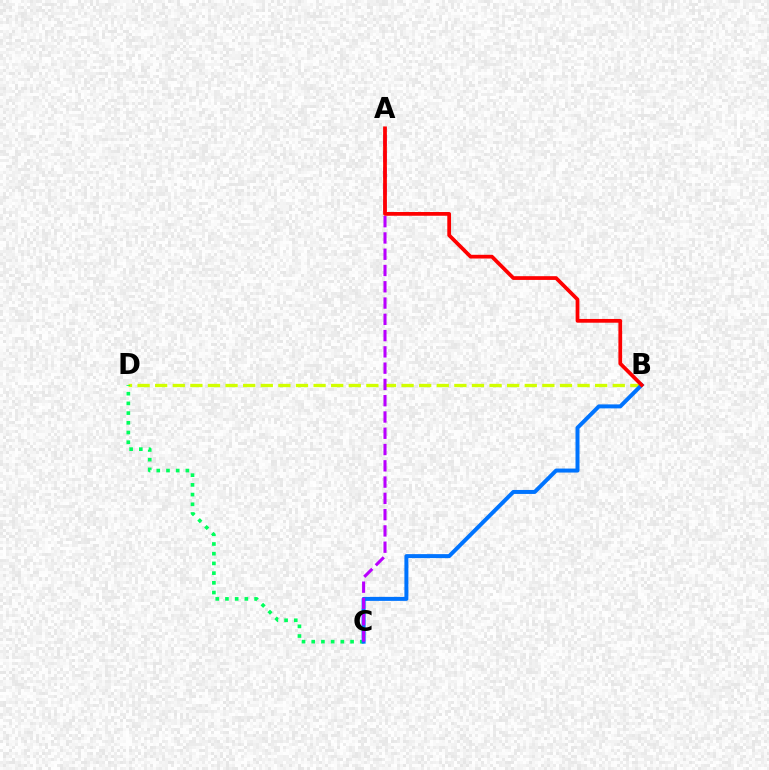{('B', 'D'): [{'color': '#d1ff00', 'line_style': 'dashed', 'thickness': 2.39}], ('C', 'D'): [{'color': '#00ff5c', 'line_style': 'dotted', 'thickness': 2.64}], ('B', 'C'): [{'color': '#0074ff', 'line_style': 'solid', 'thickness': 2.87}], ('A', 'C'): [{'color': '#b900ff', 'line_style': 'dashed', 'thickness': 2.21}], ('A', 'B'): [{'color': '#ff0000', 'line_style': 'solid', 'thickness': 2.7}]}